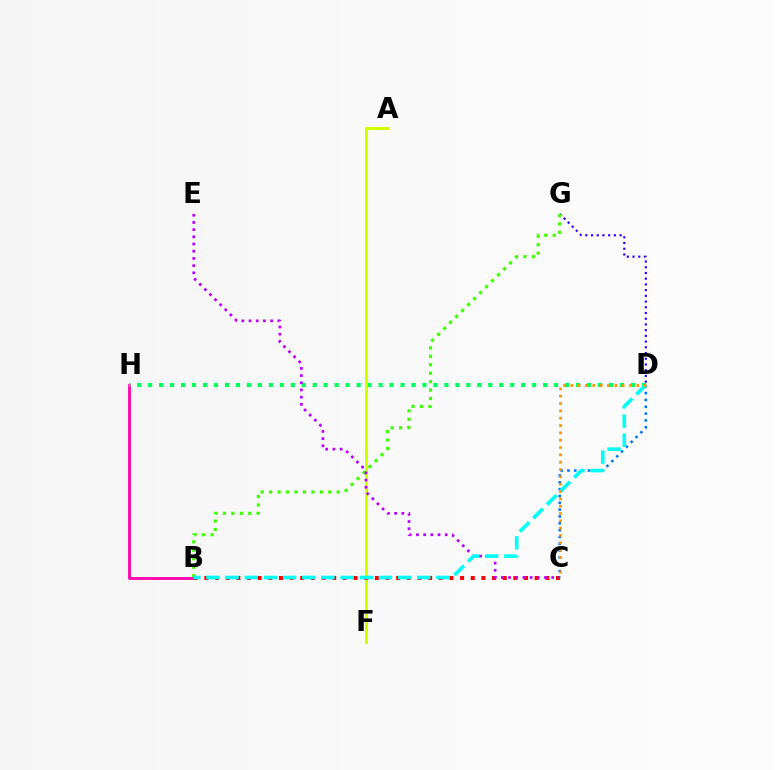{('B', 'H'): [{'color': '#ff00ac', 'line_style': 'solid', 'thickness': 2.0}], ('D', 'H'): [{'color': '#00ff5c', 'line_style': 'dotted', 'thickness': 2.98}], ('D', 'G'): [{'color': '#2500ff', 'line_style': 'dotted', 'thickness': 1.55}], ('A', 'F'): [{'color': '#d1ff00', 'line_style': 'solid', 'thickness': 2.22}], ('B', 'C'): [{'color': '#ff0000', 'line_style': 'dotted', 'thickness': 2.9}], ('C', 'D'): [{'color': '#0074ff', 'line_style': 'dotted', 'thickness': 1.85}, {'color': '#ff9400', 'line_style': 'dotted', 'thickness': 1.99}], ('B', 'G'): [{'color': '#3dff00', 'line_style': 'dotted', 'thickness': 2.3}], ('C', 'E'): [{'color': '#b900ff', 'line_style': 'dotted', 'thickness': 1.96}], ('B', 'D'): [{'color': '#00fff6', 'line_style': 'dashed', 'thickness': 2.6}]}